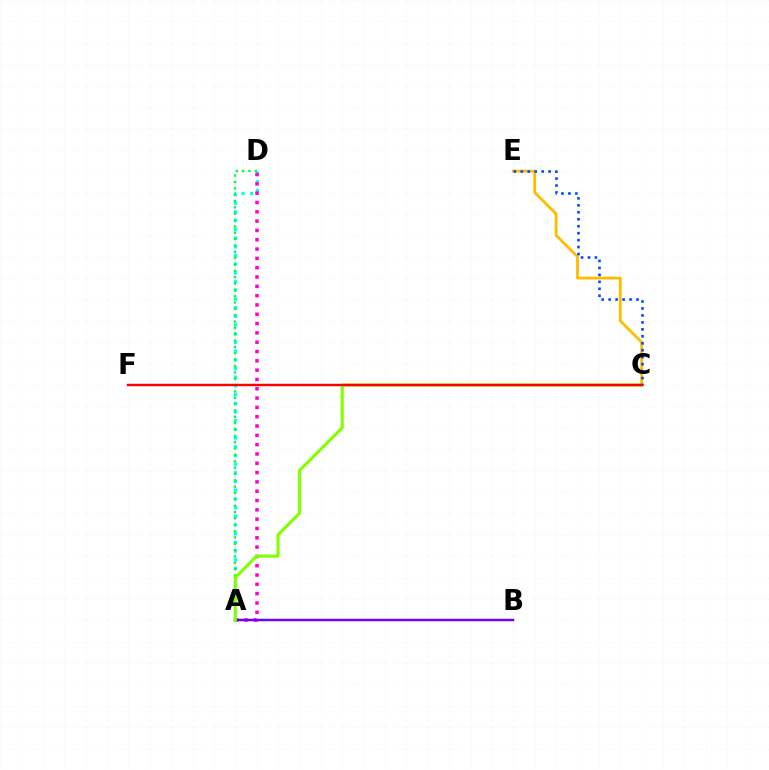{('A', 'D'): [{'color': '#00fff6', 'line_style': 'dotted', 'thickness': 2.36}, {'color': '#00ff39', 'line_style': 'dotted', 'thickness': 1.72}, {'color': '#ff00cf', 'line_style': 'dotted', 'thickness': 2.53}], ('C', 'E'): [{'color': '#ffbd00', 'line_style': 'solid', 'thickness': 2.05}, {'color': '#004bff', 'line_style': 'dotted', 'thickness': 1.89}], ('A', 'B'): [{'color': '#7200ff', 'line_style': 'solid', 'thickness': 1.79}], ('A', 'C'): [{'color': '#84ff00', 'line_style': 'solid', 'thickness': 2.21}], ('C', 'F'): [{'color': '#ff0000', 'line_style': 'solid', 'thickness': 1.74}]}